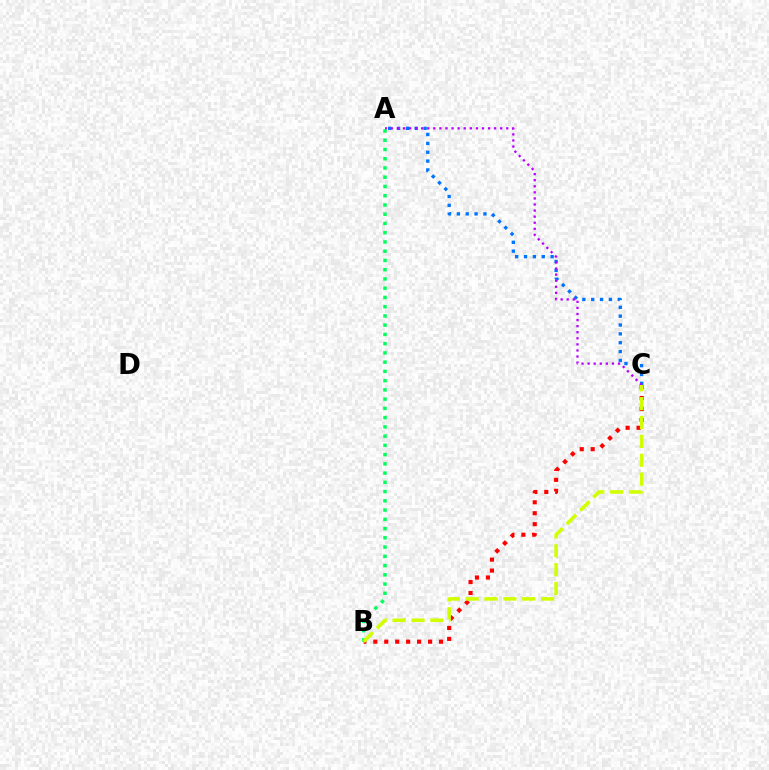{('A', 'C'): [{'color': '#0074ff', 'line_style': 'dotted', 'thickness': 2.41}, {'color': '#b900ff', 'line_style': 'dotted', 'thickness': 1.65}], ('B', 'C'): [{'color': '#ff0000', 'line_style': 'dotted', 'thickness': 2.98}, {'color': '#d1ff00', 'line_style': 'dashed', 'thickness': 2.56}], ('A', 'B'): [{'color': '#00ff5c', 'line_style': 'dotted', 'thickness': 2.51}]}